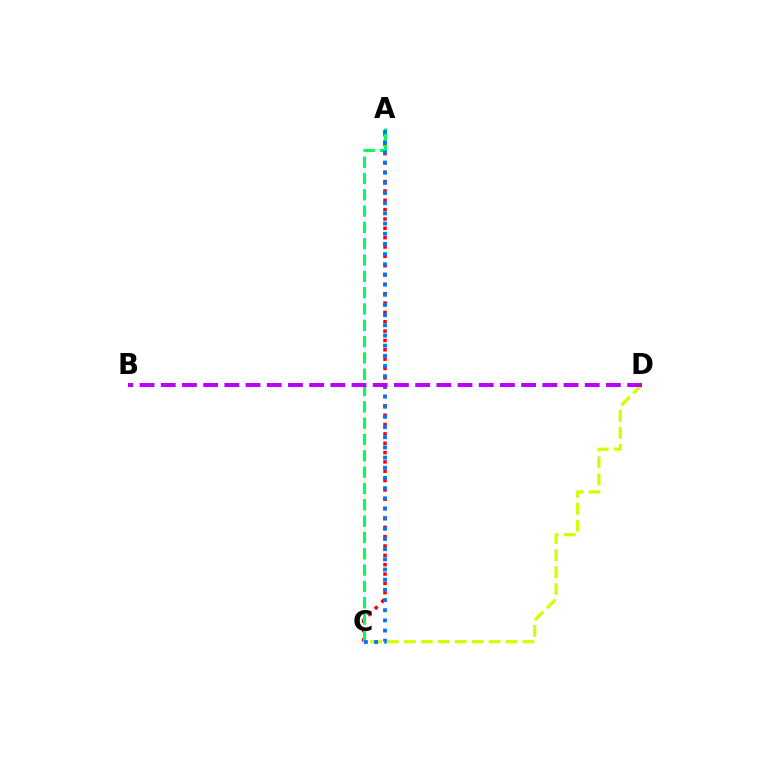{('A', 'C'): [{'color': '#ff0000', 'line_style': 'dotted', 'thickness': 2.54}, {'color': '#00ff5c', 'line_style': 'dashed', 'thickness': 2.22}, {'color': '#0074ff', 'line_style': 'dotted', 'thickness': 2.76}], ('C', 'D'): [{'color': '#d1ff00', 'line_style': 'dashed', 'thickness': 2.3}], ('B', 'D'): [{'color': '#b900ff', 'line_style': 'dashed', 'thickness': 2.88}]}